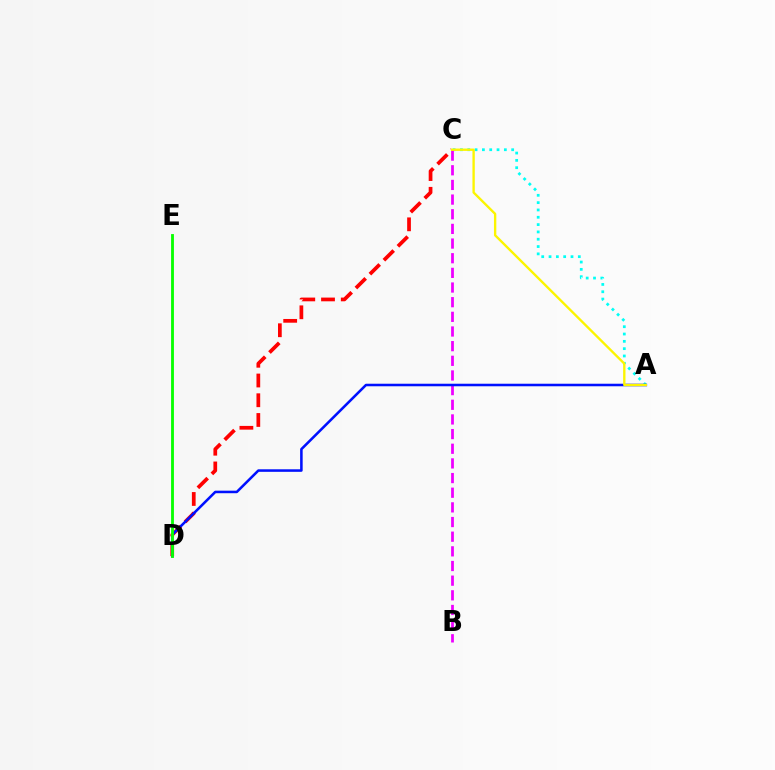{('A', 'C'): [{'color': '#00fff6', 'line_style': 'dotted', 'thickness': 1.99}, {'color': '#fcf500', 'line_style': 'solid', 'thickness': 1.7}], ('C', 'D'): [{'color': '#ff0000', 'line_style': 'dashed', 'thickness': 2.68}], ('B', 'C'): [{'color': '#ee00ff', 'line_style': 'dashed', 'thickness': 1.99}], ('A', 'D'): [{'color': '#0010ff', 'line_style': 'solid', 'thickness': 1.83}], ('D', 'E'): [{'color': '#08ff00', 'line_style': 'solid', 'thickness': 2.04}]}